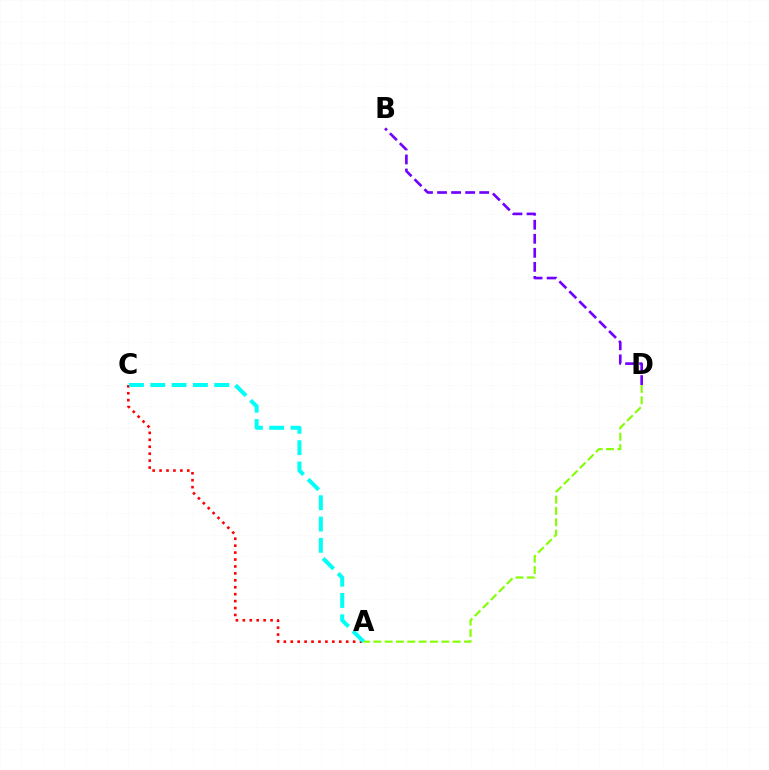{('A', 'D'): [{'color': '#84ff00', 'line_style': 'dashed', 'thickness': 1.54}], ('A', 'C'): [{'color': '#ff0000', 'line_style': 'dotted', 'thickness': 1.88}, {'color': '#00fff6', 'line_style': 'dashed', 'thickness': 2.9}], ('B', 'D'): [{'color': '#7200ff', 'line_style': 'dashed', 'thickness': 1.91}]}